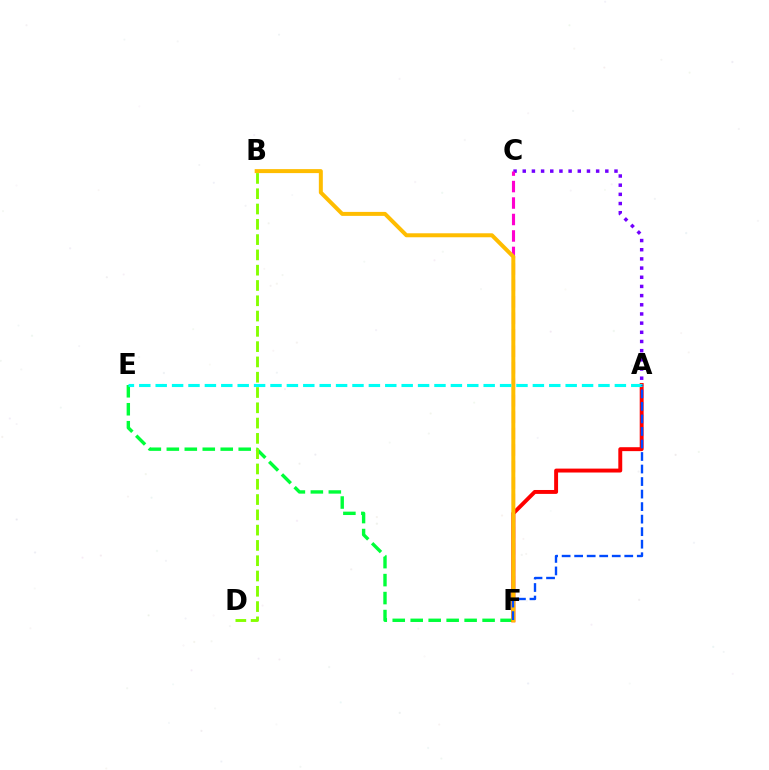{('A', 'C'): [{'color': '#7200ff', 'line_style': 'dotted', 'thickness': 2.49}], ('E', 'F'): [{'color': '#00ff39', 'line_style': 'dashed', 'thickness': 2.44}], ('A', 'F'): [{'color': '#ff0000', 'line_style': 'solid', 'thickness': 2.82}, {'color': '#004bff', 'line_style': 'dashed', 'thickness': 1.7}], ('C', 'F'): [{'color': '#ff00cf', 'line_style': 'dashed', 'thickness': 2.24}], ('B', 'F'): [{'color': '#ffbd00', 'line_style': 'solid', 'thickness': 2.87}], ('A', 'E'): [{'color': '#00fff6', 'line_style': 'dashed', 'thickness': 2.23}], ('B', 'D'): [{'color': '#84ff00', 'line_style': 'dashed', 'thickness': 2.08}]}